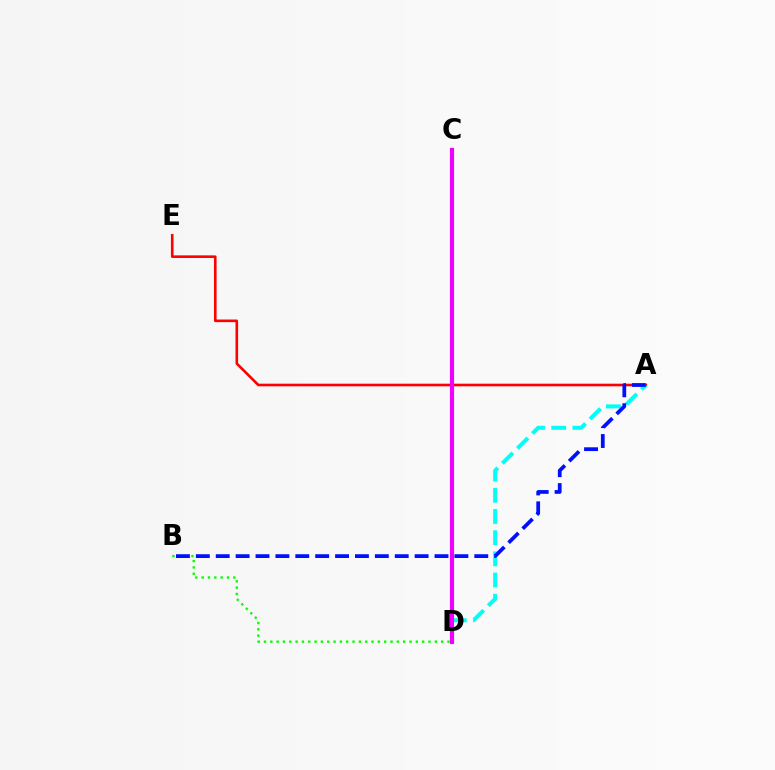{('B', 'D'): [{'color': '#08ff00', 'line_style': 'dotted', 'thickness': 1.72}], ('A', 'E'): [{'color': '#ff0000', 'line_style': 'solid', 'thickness': 1.88}], ('A', 'D'): [{'color': '#00fff6', 'line_style': 'dashed', 'thickness': 2.88}], ('C', 'D'): [{'color': '#fcf500', 'line_style': 'dotted', 'thickness': 1.8}, {'color': '#ee00ff', 'line_style': 'solid', 'thickness': 2.98}], ('A', 'B'): [{'color': '#0010ff', 'line_style': 'dashed', 'thickness': 2.7}]}